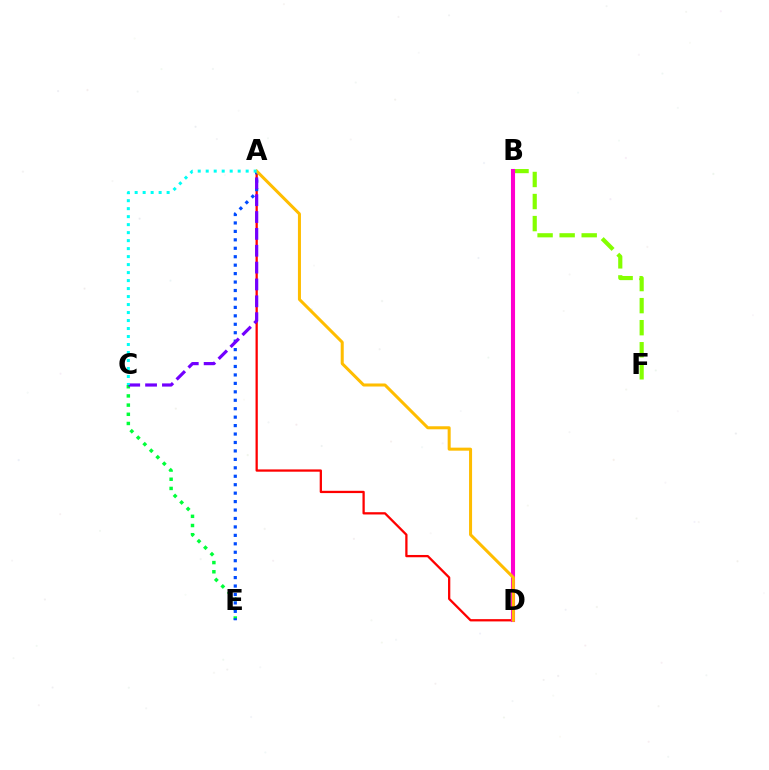{('A', 'D'): [{'color': '#ff0000', 'line_style': 'solid', 'thickness': 1.64}, {'color': '#ffbd00', 'line_style': 'solid', 'thickness': 2.18}], ('B', 'F'): [{'color': '#84ff00', 'line_style': 'dashed', 'thickness': 3.0}], ('C', 'E'): [{'color': '#00ff39', 'line_style': 'dotted', 'thickness': 2.5}], ('B', 'D'): [{'color': '#ff00cf', 'line_style': 'solid', 'thickness': 2.94}], ('A', 'E'): [{'color': '#004bff', 'line_style': 'dotted', 'thickness': 2.29}], ('A', 'C'): [{'color': '#7200ff', 'line_style': 'dashed', 'thickness': 2.29}, {'color': '#00fff6', 'line_style': 'dotted', 'thickness': 2.17}]}